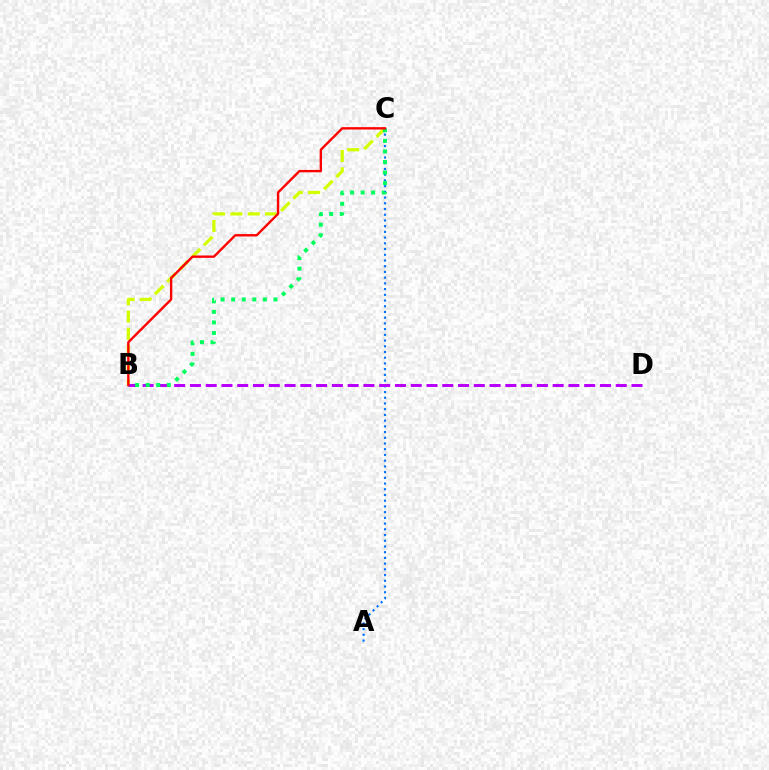{('B', 'C'): [{'color': '#d1ff00', 'line_style': 'dashed', 'thickness': 2.35}, {'color': '#00ff5c', 'line_style': 'dotted', 'thickness': 2.87}, {'color': '#ff0000', 'line_style': 'solid', 'thickness': 1.7}], ('A', 'C'): [{'color': '#0074ff', 'line_style': 'dotted', 'thickness': 1.55}], ('B', 'D'): [{'color': '#b900ff', 'line_style': 'dashed', 'thickness': 2.14}]}